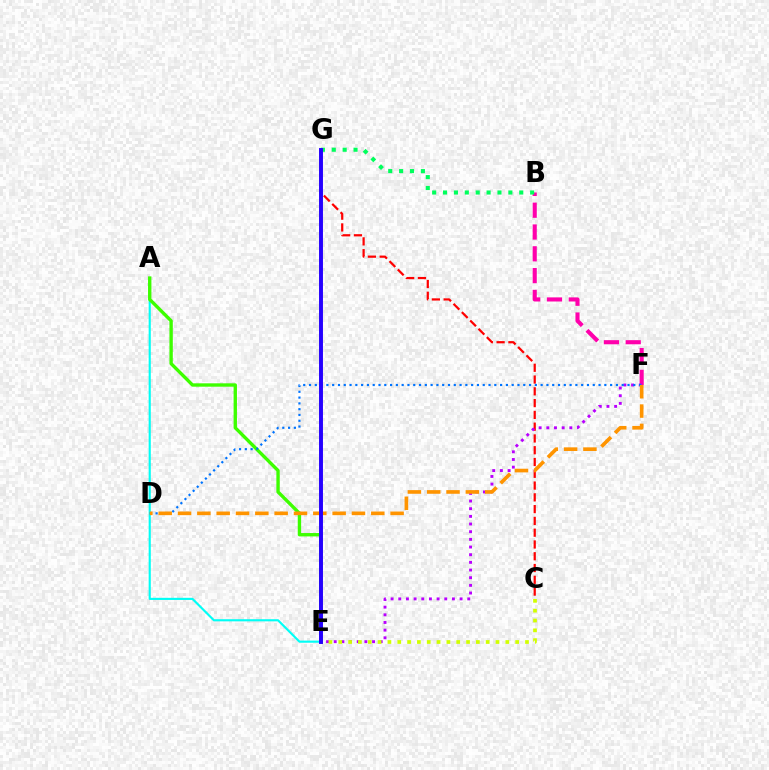{('A', 'E'): [{'color': '#00fff6', 'line_style': 'solid', 'thickness': 1.54}, {'color': '#3dff00', 'line_style': 'solid', 'thickness': 2.43}], ('C', 'G'): [{'color': '#ff0000', 'line_style': 'dashed', 'thickness': 1.6}], ('B', 'F'): [{'color': '#ff00ac', 'line_style': 'dashed', 'thickness': 2.96}], ('E', 'F'): [{'color': '#b900ff', 'line_style': 'dotted', 'thickness': 2.08}], ('D', 'F'): [{'color': '#0074ff', 'line_style': 'dotted', 'thickness': 1.57}, {'color': '#ff9400', 'line_style': 'dashed', 'thickness': 2.63}], ('C', 'E'): [{'color': '#d1ff00', 'line_style': 'dotted', 'thickness': 2.67}], ('B', 'G'): [{'color': '#00ff5c', 'line_style': 'dotted', 'thickness': 2.96}], ('E', 'G'): [{'color': '#2500ff', 'line_style': 'solid', 'thickness': 2.82}]}